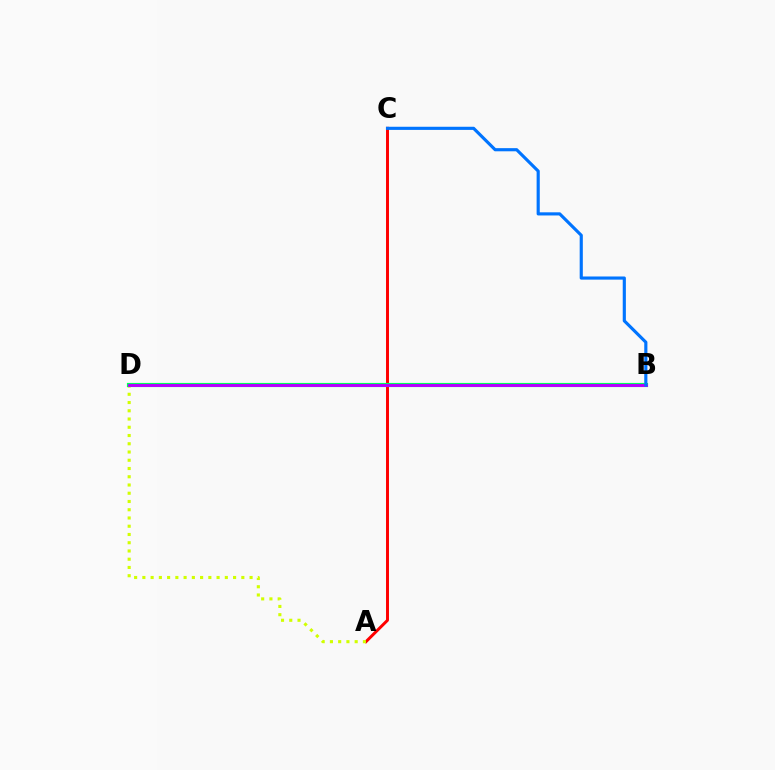{('A', 'C'): [{'color': '#ff0000', 'line_style': 'solid', 'thickness': 2.13}], ('A', 'D'): [{'color': '#d1ff00', 'line_style': 'dotted', 'thickness': 2.24}], ('B', 'D'): [{'color': '#00ff5c', 'line_style': 'solid', 'thickness': 3.0}, {'color': '#b900ff', 'line_style': 'solid', 'thickness': 2.11}], ('B', 'C'): [{'color': '#0074ff', 'line_style': 'solid', 'thickness': 2.26}]}